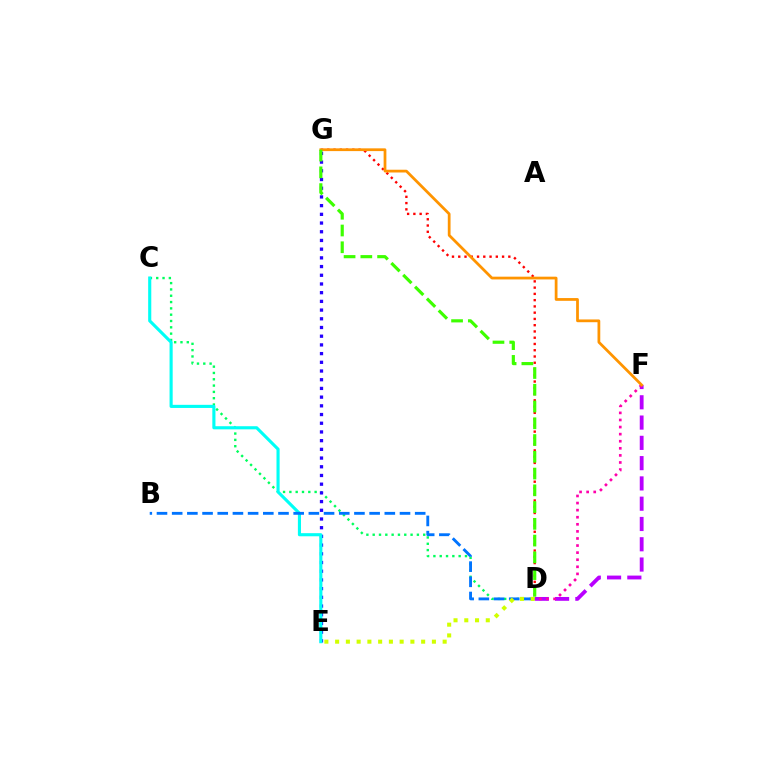{('C', 'D'): [{'color': '#00ff5c', 'line_style': 'dotted', 'thickness': 1.72}], ('E', 'G'): [{'color': '#2500ff', 'line_style': 'dotted', 'thickness': 2.36}], ('D', 'G'): [{'color': '#ff0000', 'line_style': 'dotted', 'thickness': 1.7}, {'color': '#3dff00', 'line_style': 'dashed', 'thickness': 2.28}], ('C', 'E'): [{'color': '#00fff6', 'line_style': 'solid', 'thickness': 2.25}], ('B', 'D'): [{'color': '#0074ff', 'line_style': 'dashed', 'thickness': 2.06}], ('D', 'F'): [{'color': '#b900ff', 'line_style': 'dashed', 'thickness': 2.76}, {'color': '#ff00ac', 'line_style': 'dotted', 'thickness': 1.92}], ('D', 'E'): [{'color': '#d1ff00', 'line_style': 'dotted', 'thickness': 2.92}], ('F', 'G'): [{'color': '#ff9400', 'line_style': 'solid', 'thickness': 1.99}]}